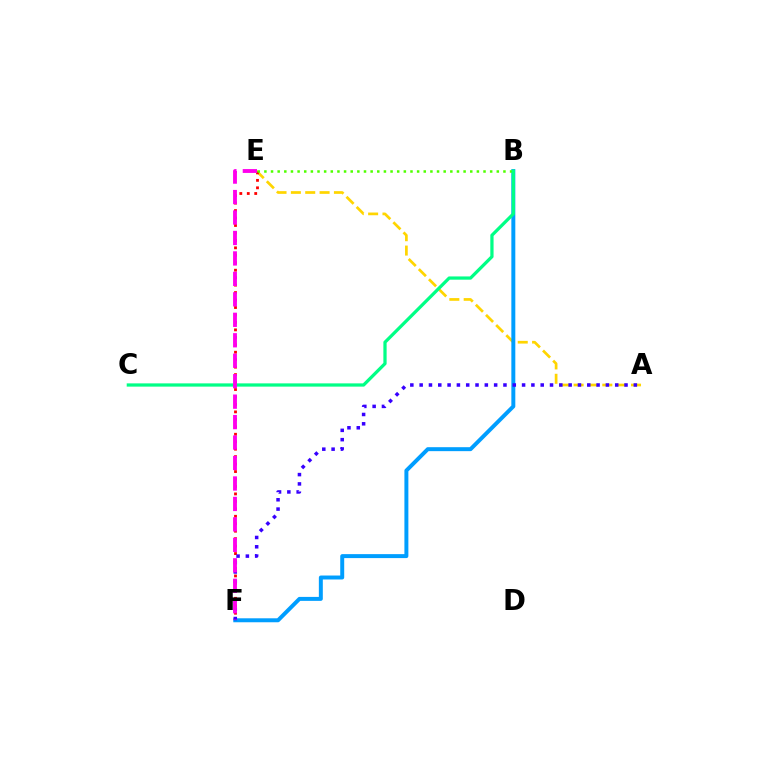{('A', 'E'): [{'color': '#ffd500', 'line_style': 'dashed', 'thickness': 1.95}], ('E', 'F'): [{'color': '#ff0000', 'line_style': 'dotted', 'thickness': 2.03}, {'color': '#ff00ed', 'line_style': 'dashed', 'thickness': 2.78}], ('B', 'F'): [{'color': '#009eff', 'line_style': 'solid', 'thickness': 2.85}], ('A', 'F'): [{'color': '#3700ff', 'line_style': 'dotted', 'thickness': 2.53}], ('B', 'E'): [{'color': '#4fff00', 'line_style': 'dotted', 'thickness': 1.8}], ('B', 'C'): [{'color': '#00ff86', 'line_style': 'solid', 'thickness': 2.34}]}